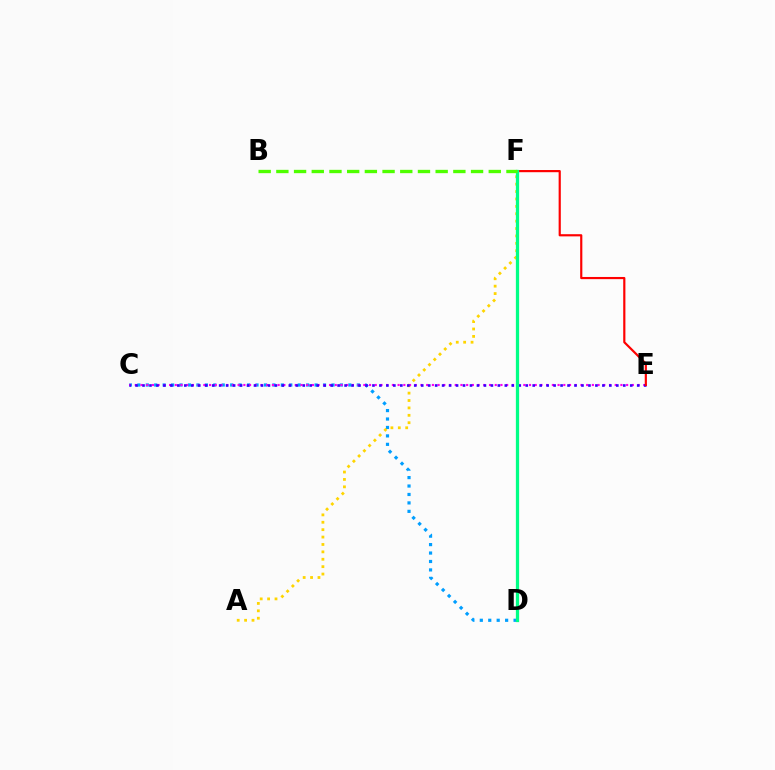{('C', 'D'): [{'color': '#009eff', 'line_style': 'dotted', 'thickness': 2.29}], ('A', 'F'): [{'color': '#ffd500', 'line_style': 'dotted', 'thickness': 2.01}], ('C', 'E'): [{'color': '#ff00ed', 'line_style': 'dotted', 'thickness': 1.55}, {'color': '#3700ff', 'line_style': 'dotted', 'thickness': 1.89}], ('E', 'F'): [{'color': '#ff0000', 'line_style': 'solid', 'thickness': 1.57}], ('D', 'F'): [{'color': '#00ff86', 'line_style': 'solid', 'thickness': 2.35}], ('B', 'F'): [{'color': '#4fff00', 'line_style': 'dashed', 'thickness': 2.4}]}